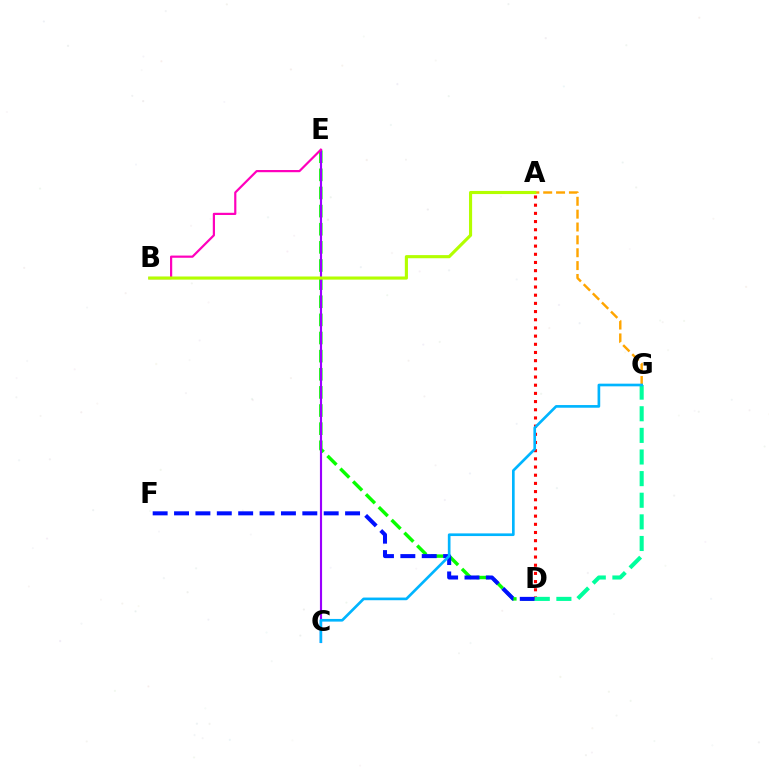{('D', 'E'): [{'color': '#08ff00', 'line_style': 'dashed', 'thickness': 2.46}], ('C', 'E'): [{'color': '#9b00ff', 'line_style': 'solid', 'thickness': 1.54}], ('A', 'G'): [{'color': '#ffa500', 'line_style': 'dashed', 'thickness': 1.75}], ('B', 'E'): [{'color': '#ff00bd', 'line_style': 'solid', 'thickness': 1.58}], ('A', 'D'): [{'color': '#ff0000', 'line_style': 'dotted', 'thickness': 2.22}], ('D', 'F'): [{'color': '#0010ff', 'line_style': 'dashed', 'thickness': 2.9}], ('D', 'G'): [{'color': '#00ff9d', 'line_style': 'dashed', 'thickness': 2.94}], ('A', 'B'): [{'color': '#b3ff00', 'line_style': 'solid', 'thickness': 2.25}], ('C', 'G'): [{'color': '#00b5ff', 'line_style': 'solid', 'thickness': 1.92}]}